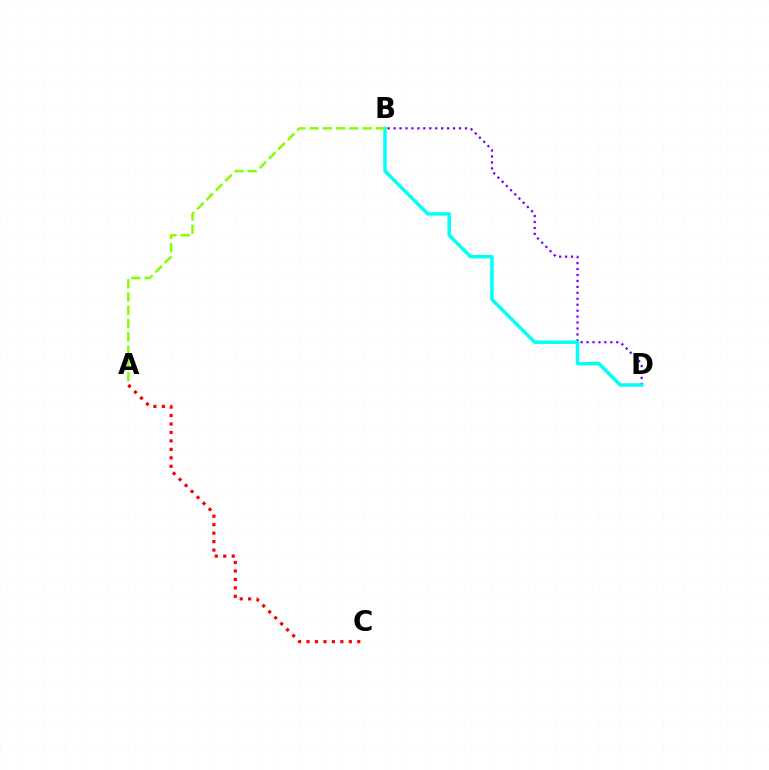{('B', 'D'): [{'color': '#7200ff', 'line_style': 'dotted', 'thickness': 1.62}, {'color': '#00fff6', 'line_style': 'solid', 'thickness': 2.5}], ('A', 'C'): [{'color': '#ff0000', 'line_style': 'dotted', 'thickness': 2.3}], ('A', 'B'): [{'color': '#84ff00', 'line_style': 'dashed', 'thickness': 1.8}]}